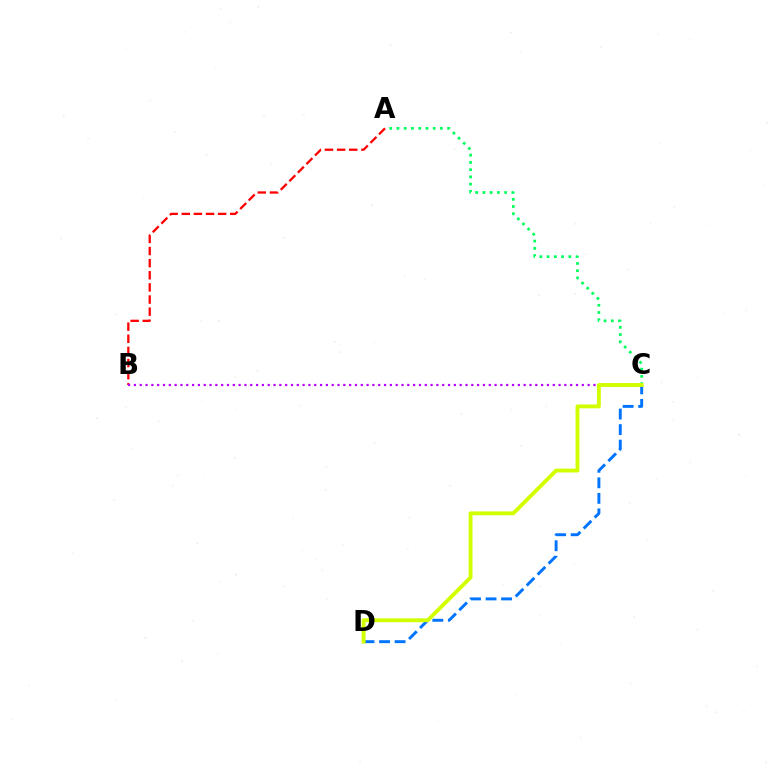{('C', 'D'): [{'color': '#0074ff', 'line_style': 'dashed', 'thickness': 2.11}, {'color': '#d1ff00', 'line_style': 'solid', 'thickness': 2.79}], ('A', 'B'): [{'color': '#ff0000', 'line_style': 'dashed', 'thickness': 1.65}], ('A', 'C'): [{'color': '#00ff5c', 'line_style': 'dotted', 'thickness': 1.97}], ('B', 'C'): [{'color': '#b900ff', 'line_style': 'dotted', 'thickness': 1.58}]}